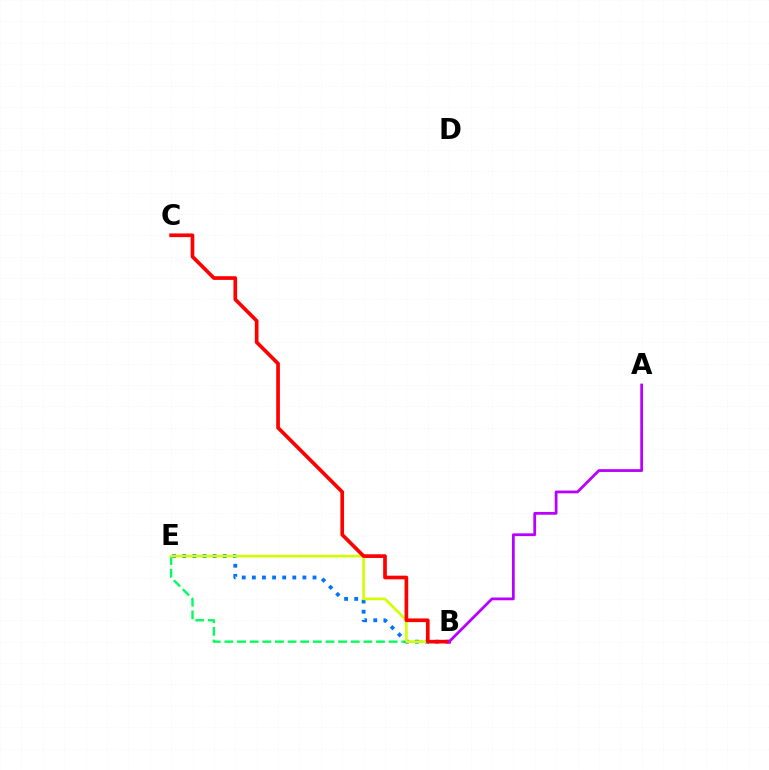{('B', 'E'): [{'color': '#00ff5c', 'line_style': 'dashed', 'thickness': 1.72}, {'color': '#0074ff', 'line_style': 'dotted', 'thickness': 2.75}, {'color': '#d1ff00', 'line_style': 'solid', 'thickness': 1.91}], ('B', 'C'): [{'color': '#ff0000', 'line_style': 'solid', 'thickness': 2.65}], ('A', 'B'): [{'color': '#b900ff', 'line_style': 'solid', 'thickness': 2.0}]}